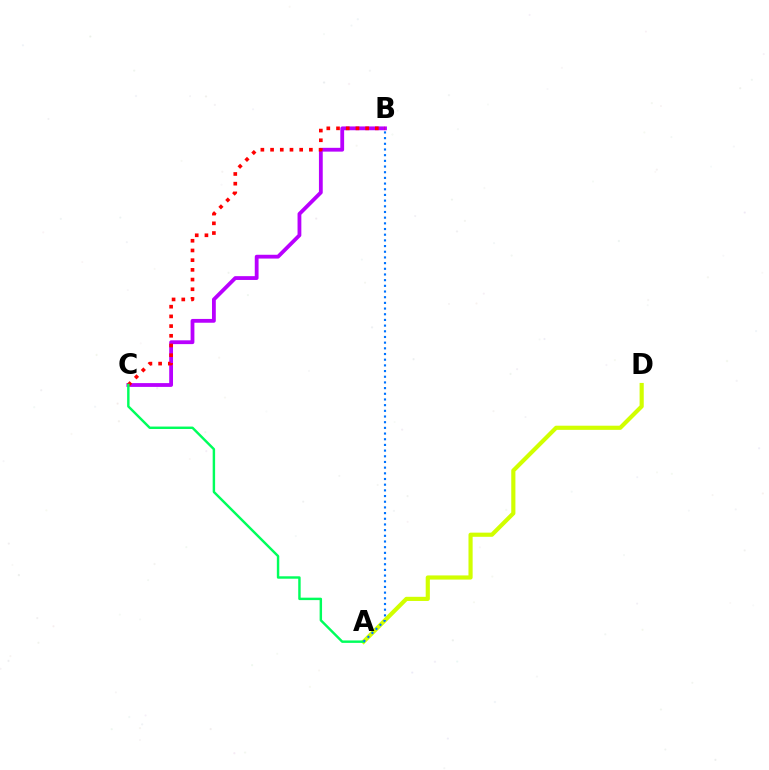{('B', 'C'): [{'color': '#b900ff', 'line_style': 'solid', 'thickness': 2.74}, {'color': '#ff0000', 'line_style': 'dotted', 'thickness': 2.64}], ('A', 'D'): [{'color': '#d1ff00', 'line_style': 'solid', 'thickness': 2.99}], ('A', 'C'): [{'color': '#00ff5c', 'line_style': 'solid', 'thickness': 1.75}], ('A', 'B'): [{'color': '#0074ff', 'line_style': 'dotted', 'thickness': 1.54}]}